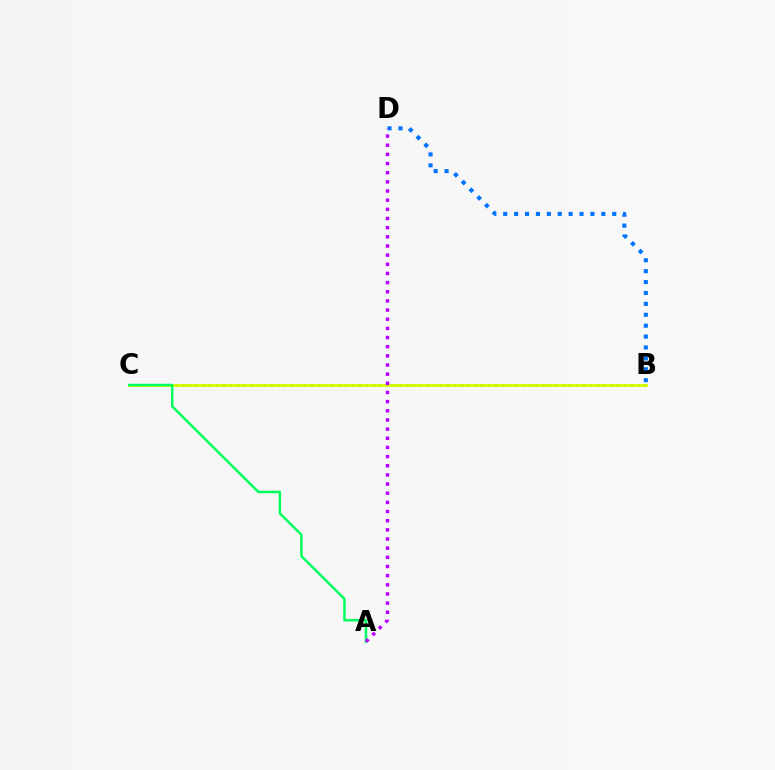{('B', 'C'): [{'color': '#ff0000', 'line_style': 'dotted', 'thickness': 1.85}, {'color': '#d1ff00', 'line_style': 'solid', 'thickness': 2.01}], ('B', 'D'): [{'color': '#0074ff', 'line_style': 'dotted', 'thickness': 2.96}], ('A', 'C'): [{'color': '#00ff5c', 'line_style': 'solid', 'thickness': 1.76}], ('A', 'D'): [{'color': '#b900ff', 'line_style': 'dotted', 'thickness': 2.49}]}